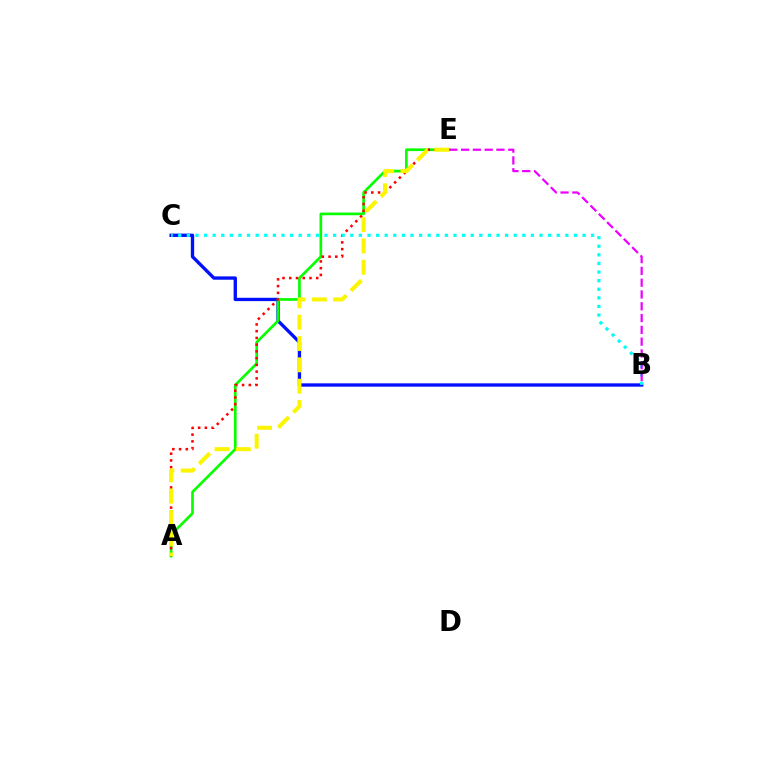{('B', 'C'): [{'color': '#0010ff', 'line_style': 'solid', 'thickness': 2.4}, {'color': '#00fff6', 'line_style': 'dotted', 'thickness': 2.34}], ('A', 'E'): [{'color': '#08ff00', 'line_style': 'solid', 'thickness': 1.93}, {'color': '#ff0000', 'line_style': 'dotted', 'thickness': 1.83}, {'color': '#fcf500', 'line_style': 'dashed', 'thickness': 2.9}], ('B', 'E'): [{'color': '#ee00ff', 'line_style': 'dashed', 'thickness': 1.6}]}